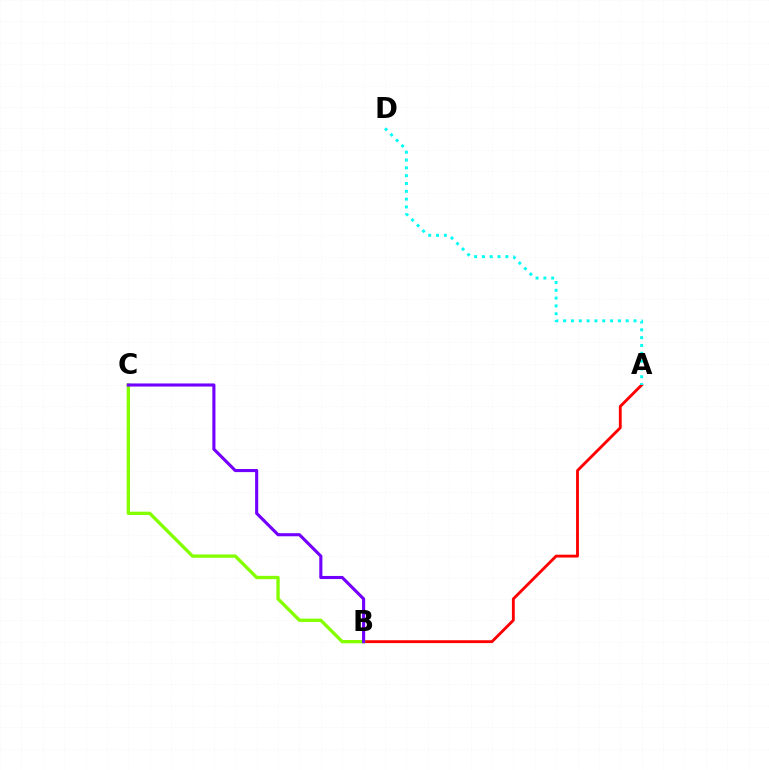{('A', 'B'): [{'color': '#ff0000', 'line_style': 'solid', 'thickness': 2.06}], ('B', 'C'): [{'color': '#84ff00', 'line_style': 'solid', 'thickness': 2.4}, {'color': '#7200ff', 'line_style': 'solid', 'thickness': 2.23}], ('A', 'D'): [{'color': '#00fff6', 'line_style': 'dotted', 'thickness': 2.12}]}